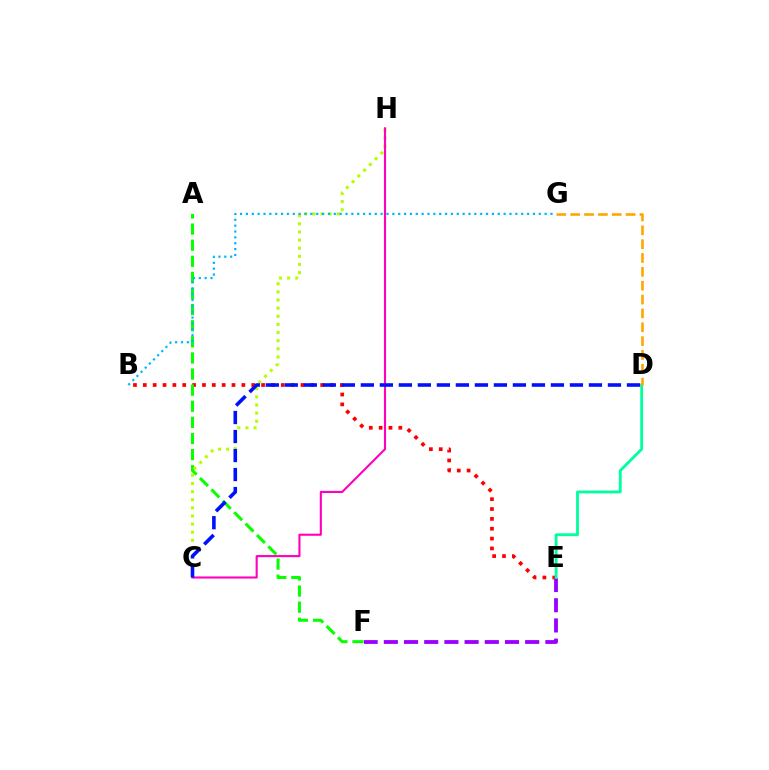{('B', 'E'): [{'color': '#ff0000', 'line_style': 'dotted', 'thickness': 2.68}], ('A', 'F'): [{'color': '#08ff00', 'line_style': 'dashed', 'thickness': 2.19}], ('E', 'F'): [{'color': '#9b00ff', 'line_style': 'dashed', 'thickness': 2.74}], ('C', 'H'): [{'color': '#b3ff00', 'line_style': 'dotted', 'thickness': 2.21}, {'color': '#ff00bd', 'line_style': 'solid', 'thickness': 1.52}], ('B', 'G'): [{'color': '#00b5ff', 'line_style': 'dotted', 'thickness': 1.59}], ('D', 'E'): [{'color': '#00ff9d', 'line_style': 'solid', 'thickness': 2.04}], ('D', 'G'): [{'color': '#ffa500', 'line_style': 'dashed', 'thickness': 1.88}], ('C', 'D'): [{'color': '#0010ff', 'line_style': 'dashed', 'thickness': 2.58}]}